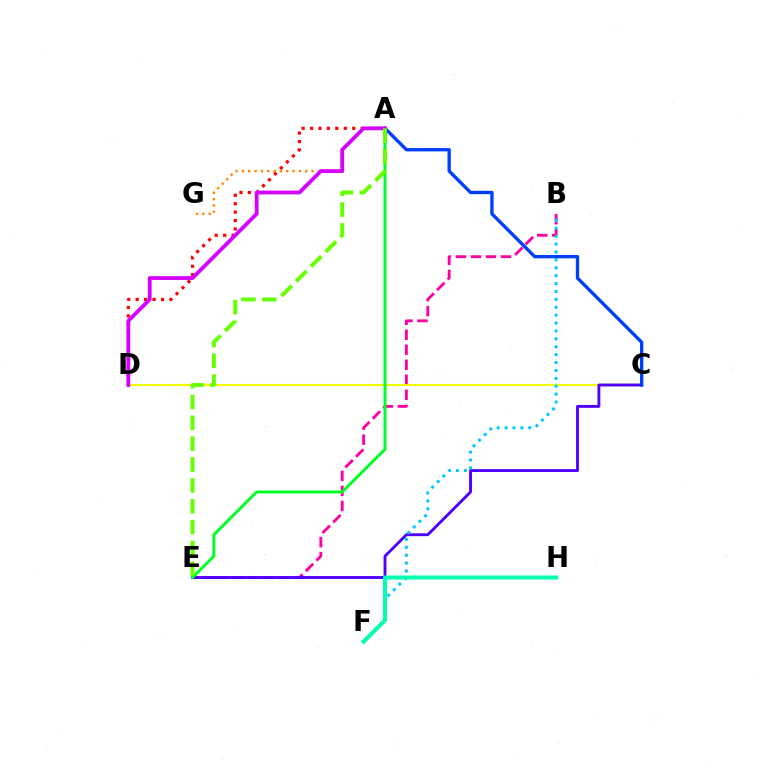{('B', 'E'): [{'color': '#ff00a0', 'line_style': 'dashed', 'thickness': 2.04}], ('A', 'G'): [{'color': '#ff8800', 'line_style': 'dotted', 'thickness': 1.72}], ('C', 'D'): [{'color': '#eeff00', 'line_style': 'solid', 'thickness': 1.52}], ('A', 'D'): [{'color': '#ff0000', 'line_style': 'dotted', 'thickness': 2.29}, {'color': '#d600ff', 'line_style': 'solid', 'thickness': 2.73}], ('C', 'E'): [{'color': '#4f00ff', 'line_style': 'solid', 'thickness': 2.08}], ('B', 'F'): [{'color': '#00c7ff', 'line_style': 'dotted', 'thickness': 2.15}], ('A', 'E'): [{'color': '#00ff27', 'line_style': 'solid', 'thickness': 2.12}, {'color': '#66ff00', 'line_style': 'dashed', 'thickness': 2.83}], ('A', 'C'): [{'color': '#003fff', 'line_style': 'solid', 'thickness': 2.41}], ('F', 'H'): [{'color': '#00ffaf', 'line_style': 'solid', 'thickness': 2.91}]}